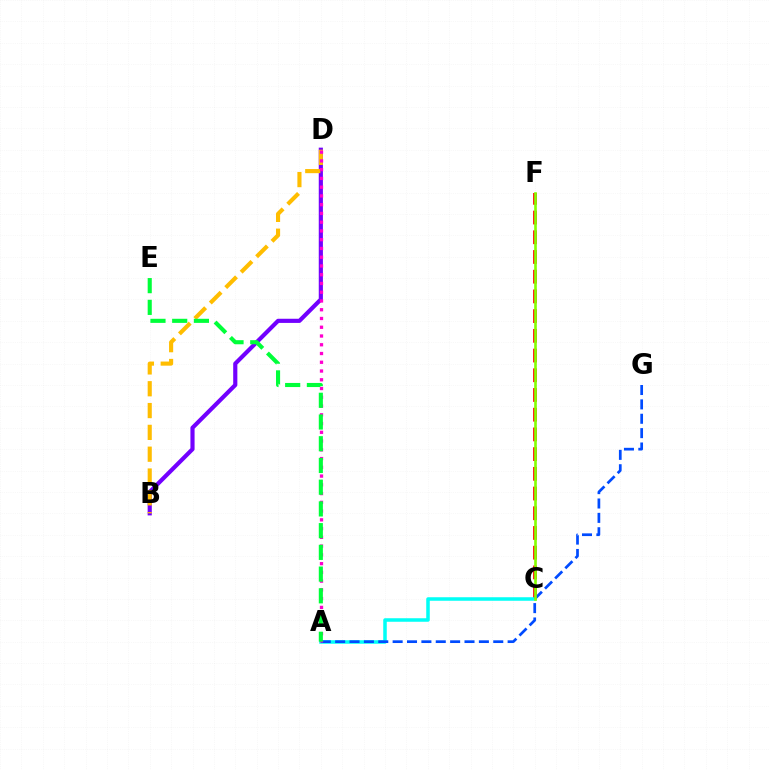{('C', 'F'): [{'color': '#ff0000', 'line_style': 'dashed', 'thickness': 2.68}, {'color': '#84ff00', 'line_style': 'solid', 'thickness': 1.9}], ('A', 'C'): [{'color': '#00fff6', 'line_style': 'solid', 'thickness': 2.54}], ('B', 'D'): [{'color': '#7200ff', 'line_style': 'solid', 'thickness': 2.99}, {'color': '#ffbd00', 'line_style': 'dashed', 'thickness': 2.96}], ('A', 'G'): [{'color': '#004bff', 'line_style': 'dashed', 'thickness': 1.95}], ('A', 'D'): [{'color': '#ff00cf', 'line_style': 'dotted', 'thickness': 2.38}], ('A', 'E'): [{'color': '#00ff39', 'line_style': 'dashed', 'thickness': 2.95}]}